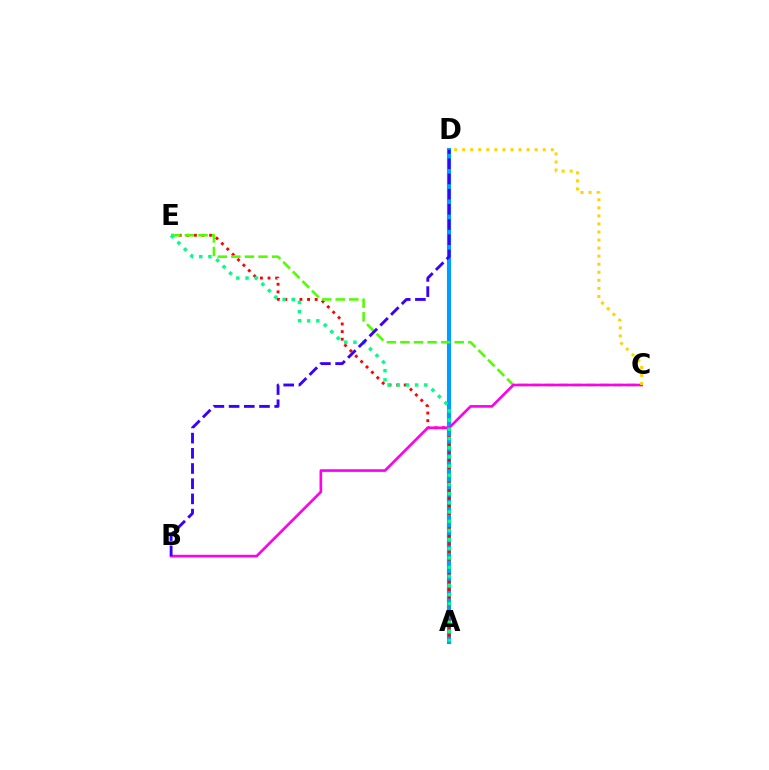{('A', 'D'): [{'color': '#009eff', 'line_style': 'solid', 'thickness': 2.97}], ('A', 'E'): [{'color': '#ff0000', 'line_style': 'dotted', 'thickness': 2.07}, {'color': '#00ff86', 'line_style': 'dotted', 'thickness': 2.5}], ('C', 'E'): [{'color': '#4fff00', 'line_style': 'dashed', 'thickness': 1.84}], ('B', 'C'): [{'color': '#ff00ed', 'line_style': 'solid', 'thickness': 1.91}], ('C', 'D'): [{'color': '#ffd500', 'line_style': 'dotted', 'thickness': 2.19}], ('B', 'D'): [{'color': '#3700ff', 'line_style': 'dashed', 'thickness': 2.06}]}